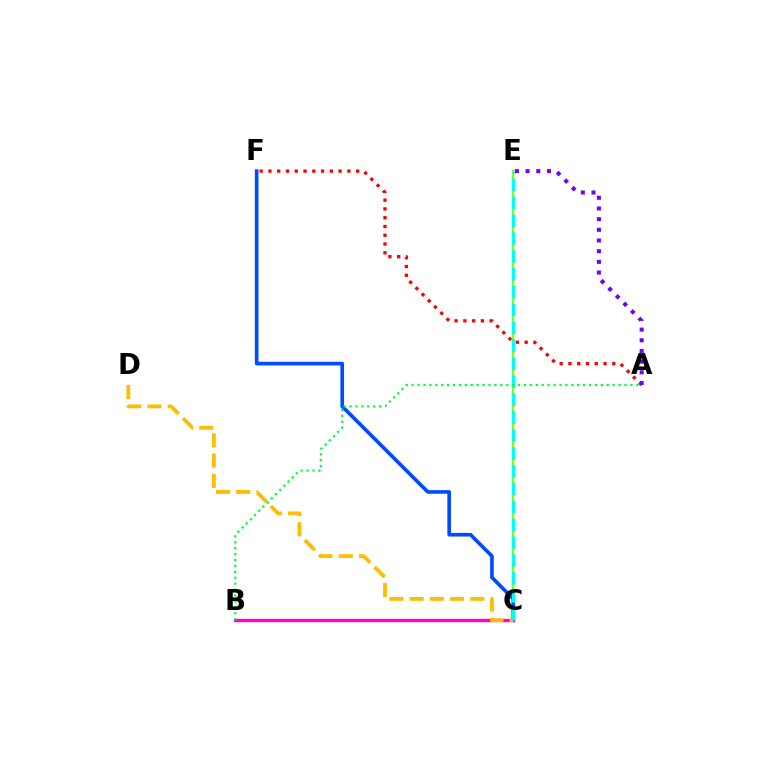{('A', 'F'): [{'color': '#ff0000', 'line_style': 'dotted', 'thickness': 2.38}], ('C', 'E'): [{'color': '#84ff00', 'line_style': 'solid', 'thickness': 1.7}, {'color': '#00fff6', 'line_style': 'dashed', 'thickness': 2.43}], ('C', 'F'): [{'color': '#004bff', 'line_style': 'solid', 'thickness': 2.62}], ('B', 'C'): [{'color': '#ff00cf', 'line_style': 'solid', 'thickness': 2.42}], ('C', 'D'): [{'color': '#ffbd00', 'line_style': 'dashed', 'thickness': 2.75}], ('A', 'B'): [{'color': '#00ff39', 'line_style': 'dotted', 'thickness': 1.61}], ('A', 'E'): [{'color': '#7200ff', 'line_style': 'dotted', 'thickness': 2.9}]}